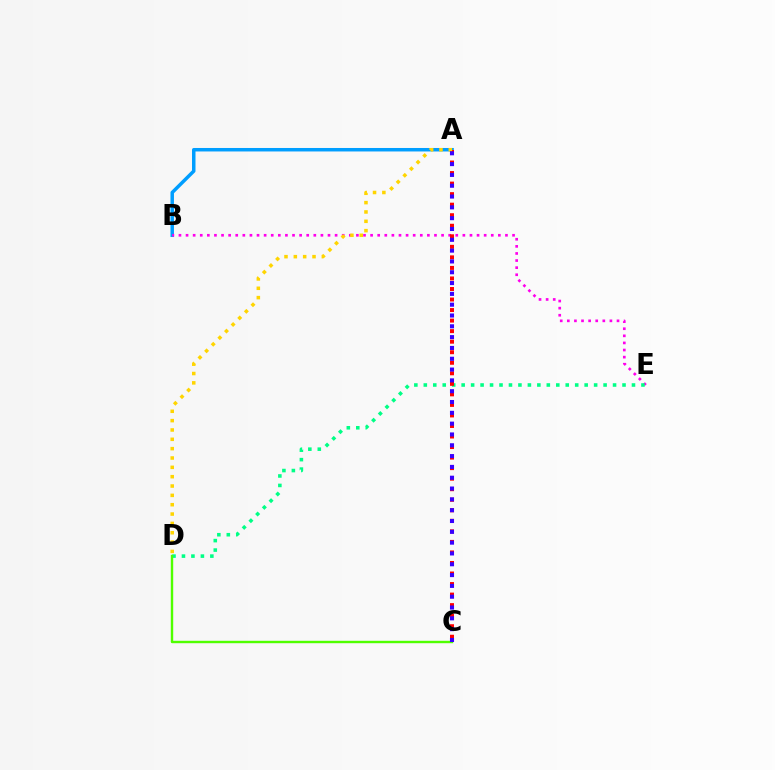{('A', 'B'): [{'color': '#009eff', 'line_style': 'solid', 'thickness': 2.51}], ('B', 'E'): [{'color': '#ff00ed', 'line_style': 'dotted', 'thickness': 1.93}], ('D', 'E'): [{'color': '#00ff86', 'line_style': 'dotted', 'thickness': 2.57}], ('A', 'C'): [{'color': '#ff0000', 'line_style': 'dotted', 'thickness': 2.86}, {'color': '#3700ff', 'line_style': 'dotted', 'thickness': 2.94}], ('C', 'D'): [{'color': '#4fff00', 'line_style': 'solid', 'thickness': 1.73}], ('A', 'D'): [{'color': '#ffd500', 'line_style': 'dotted', 'thickness': 2.54}]}